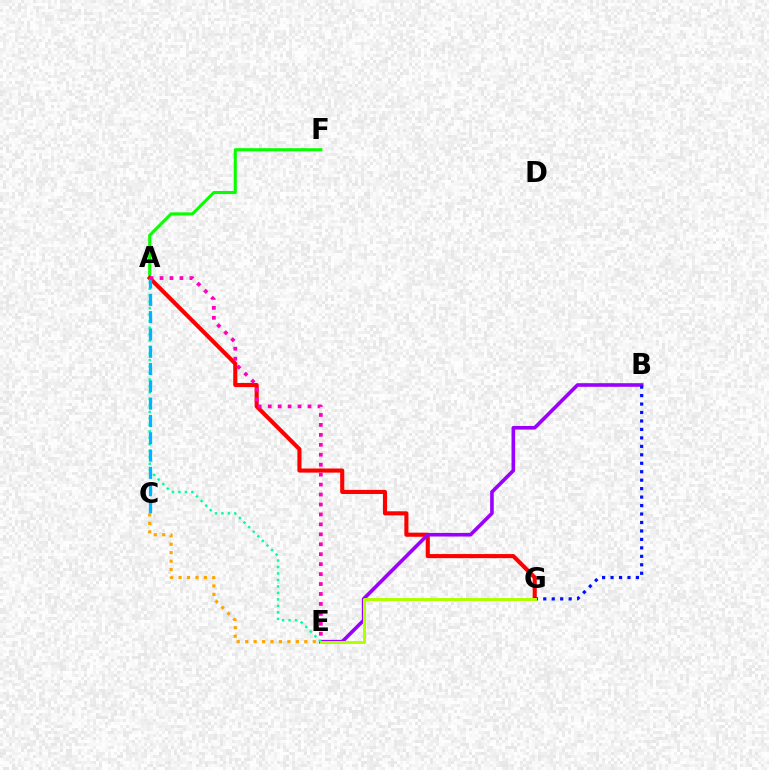{('A', 'F'): [{'color': '#08ff00', 'line_style': 'solid', 'thickness': 2.21}], ('A', 'G'): [{'color': '#ff0000', 'line_style': 'solid', 'thickness': 2.96}], ('B', 'E'): [{'color': '#9b00ff', 'line_style': 'solid', 'thickness': 2.6}], ('A', 'E'): [{'color': '#00ff9d', 'line_style': 'dotted', 'thickness': 1.76}, {'color': '#ff00bd', 'line_style': 'dotted', 'thickness': 2.7}], ('A', 'C'): [{'color': '#00b5ff', 'line_style': 'dashed', 'thickness': 2.35}], ('C', 'E'): [{'color': '#ffa500', 'line_style': 'dotted', 'thickness': 2.3}], ('B', 'G'): [{'color': '#0010ff', 'line_style': 'dotted', 'thickness': 2.3}], ('E', 'G'): [{'color': '#b3ff00', 'line_style': 'solid', 'thickness': 2.13}]}